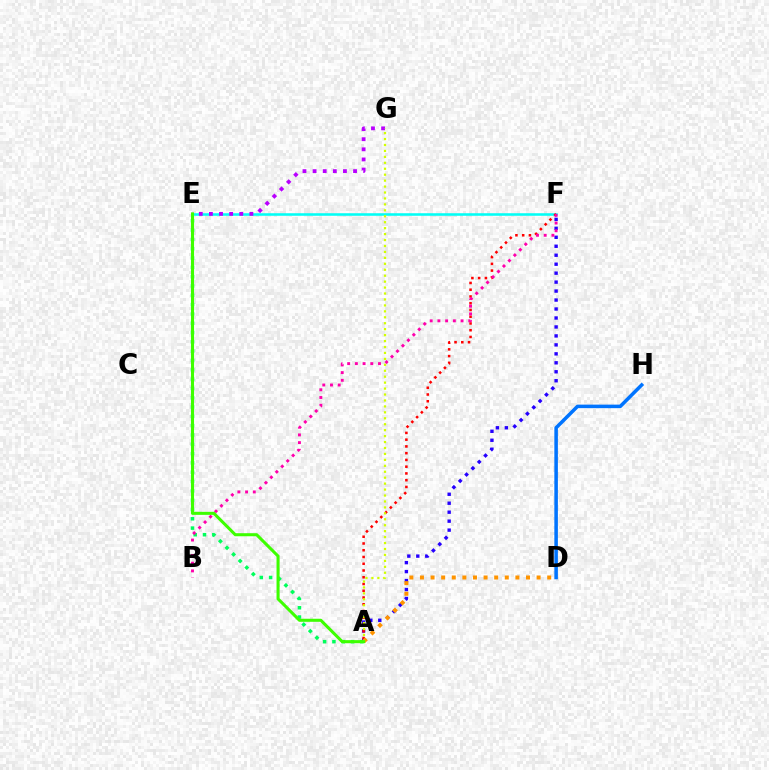{('A', 'E'): [{'color': '#00ff5c', 'line_style': 'dotted', 'thickness': 2.53}, {'color': '#3dff00', 'line_style': 'solid', 'thickness': 2.2}], ('E', 'F'): [{'color': '#00fff6', 'line_style': 'solid', 'thickness': 1.84}], ('A', 'F'): [{'color': '#2500ff', 'line_style': 'dotted', 'thickness': 2.44}, {'color': '#ff0000', 'line_style': 'dotted', 'thickness': 1.83}], ('E', 'G'): [{'color': '#b900ff', 'line_style': 'dotted', 'thickness': 2.75}], ('B', 'F'): [{'color': '#ff00ac', 'line_style': 'dotted', 'thickness': 2.1}], ('A', 'D'): [{'color': '#ff9400', 'line_style': 'dotted', 'thickness': 2.88}], ('A', 'G'): [{'color': '#d1ff00', 'line_style': 'dotted', 'thickness': 1.61}], ('D', 'H'): [{'color': '#0074ff', 'line_style': 'solid', 'thickness': 2.54}]}